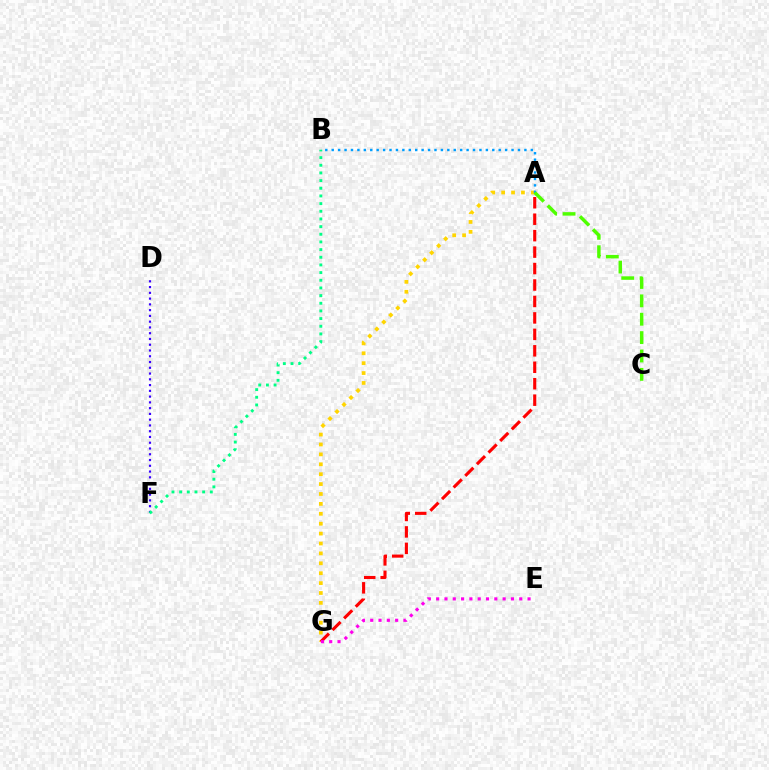{('A', 'G'): [{'color': '#ffd500', 'line_style': 'dotted', 'thickness': 2.69}, {'color': '#ff0000', 'line_style': 'dashed', 'thickness': 2.23}], ('D', 'F'): [{'color': '#3700ff', 'line_style': 'dotted', 'thickness': 1.57}], ('A', 'B'): [{'color': '#009eff', 'line_style': 'dotted', 'thickness': 1.75}], ('B', 'F'): [{'color': '#00ff86', 'line_style': 'dotted', 'thickness': 2.08}], ('A', 'C'): [{'color': '#4fff00', 'line_style': 'dashed', 'thickness': 2.5}], ('E', 'G'): [{'color': '#ff00ed', 'line_style': 'dotted', 'thickness': 2.26}]}